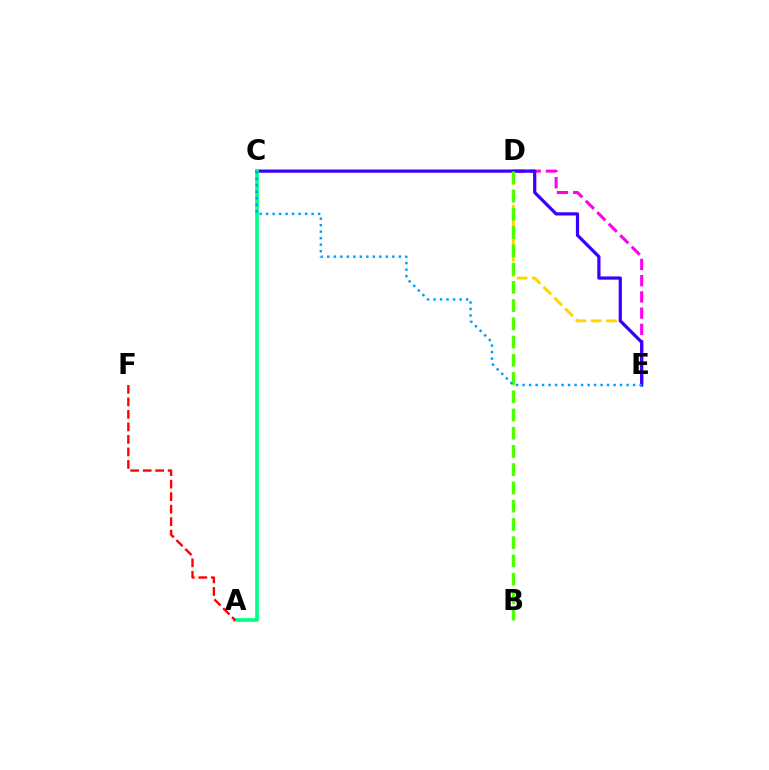{('D', 'E'): [{'color': '#ff00ed', 'line_style': 'dashed', 'thickness': 2.2}, {'color': '#ffd500', 'line_style': 'dashed', 'thickness': 2.08}], ('C', 'E'): [{'color': '#3700ff', 'line_style': 'solid', 'thickness': 2.31}, {'color': '#009eff', 'line_style': 'dotted', 'thickness': 1.77}], ('A', 'C'): [{'color': '#00ff86', 'line_style': 'solid', 'thickness': 2.64}], ('B', 'D'): [{'color': '#4fff00', 'line_style': 'dashed', 'thickness': 2.48}], ('A', 'F'): [{'color': '#ff0000', 'line_style': 'dashed', 'thickness': 1.7}]}